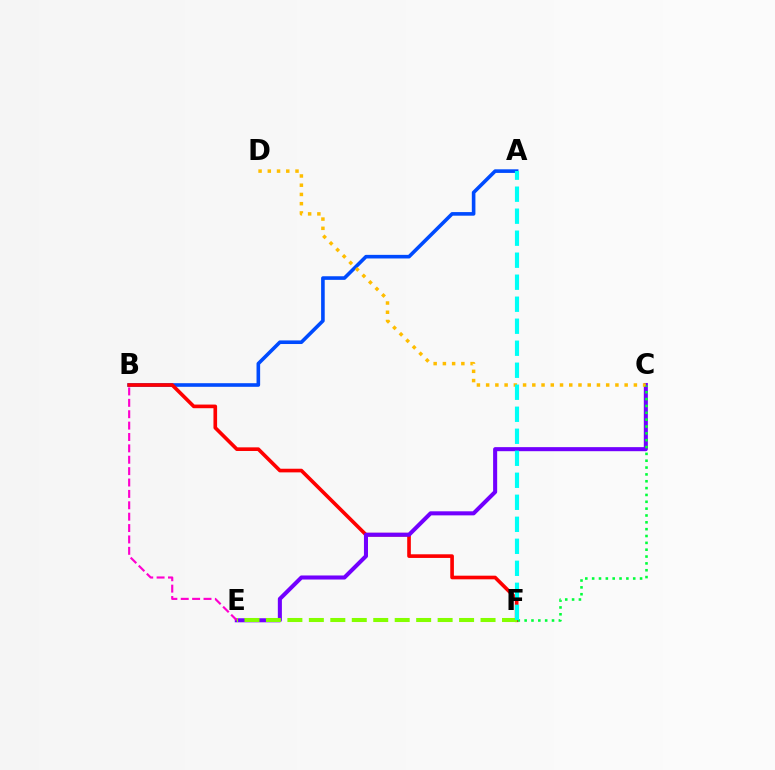{('A', 'B'): [{'color': '#004bff', 'line_style': 'solid', 'thickness': 2.6}], ('B', 'F'): [{'color': '#ff0000', 'line_style': 'solid', 'thickness': 2.62}], ('C', 'E'): [{'color': '#7200ff', 'line_style': 'solid', 'thickness': 2.92}], ('E', 'F'): [{'color': '#84ff00', 'line_style': 'dashed', 'thickness': 2.92}], ('C', 'D'): [{'color': '#ffbd00', 'line_style': 'dotted', 'thickness': 2.51}], ('B', 'E'): [{'color': '#ff00cf', 'line_style': 'dashed', 'thickness': 1.55}], ('C', 'F'): [{'color': '#00ff39', 'line_style': 'dotted', 'thickness': 1.86}], ('A', 'F'): [{'color': '#00fff6', 'line_style': 'dashed', 'thickness': 2.99}]}